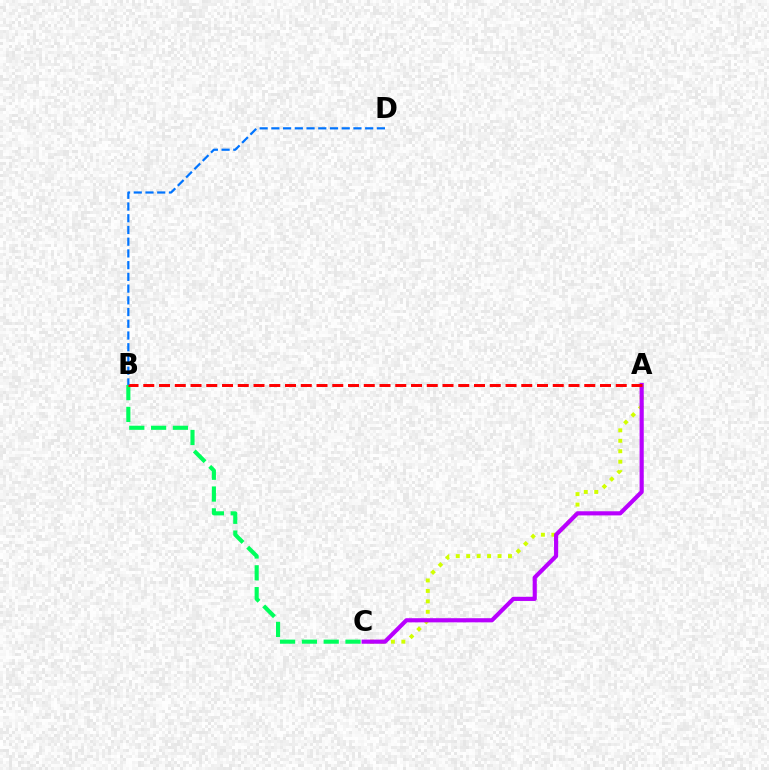{('A', 'C'): [{'color': '#d1ff00', 'line_style': 'dotted', 'thickness': 2.84}, {'color': '#b900ff', 'line_style': 'solid', 'thickness': 2.98}], ('B', 'C'): [{'color': '#00ff5c', 'line_style': 'dashed', 'thickness': 2.96}], ('A', 'B'): [{'color': '#ff0000', 'line_style': 'dashed', 'thickness': 2.14}], ('B', 'D'): [{'color': '#0074ff', 'line_style': 'dashed', 'thickness': 1.59}]}